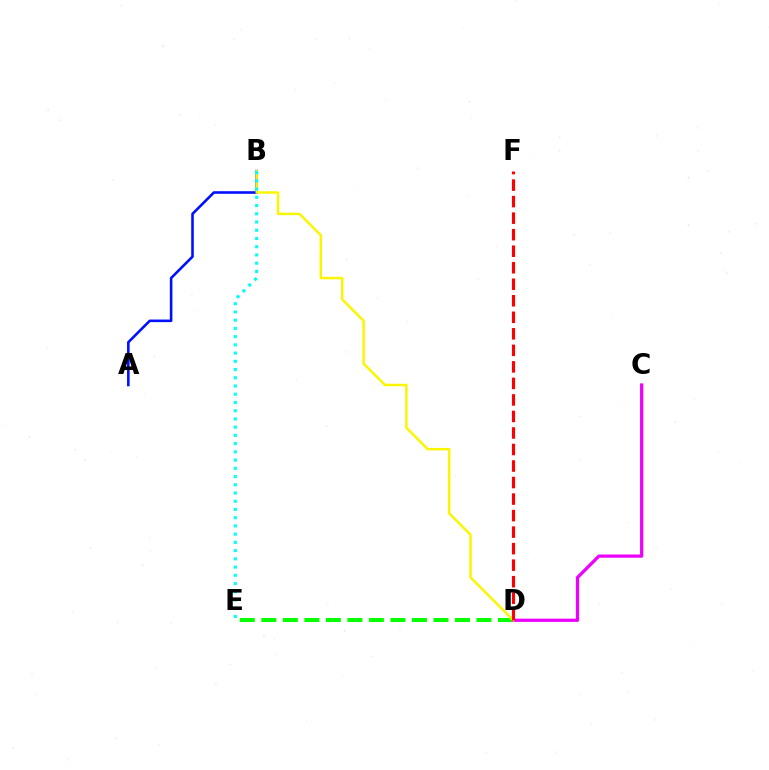{('D', 'E'): [{'color': '#08ff00', 'line_style': 'dashed', 'thickness': 2.92}], ('C', 'D'): [{'color': '#ee00ff', 'line_style': 'solid', 'thickness': 2.34}], ('A', 'B'): [{'color': '#0010ff', 'line_style': 'solid', 'thickness': 1.87}], ('B', 'D'): [{'color': '#fcf500', 'line_style': 'solid', 'thickness': 1.79}], ('D', 'F'): [{'color': '#ff0000', 'line_style': 'dashed', 'thickness': 2.24}], ('B', 'E'): [{'color': '#00fff6', 'line_style': 'dotted', 'thickness': 2.24}]}